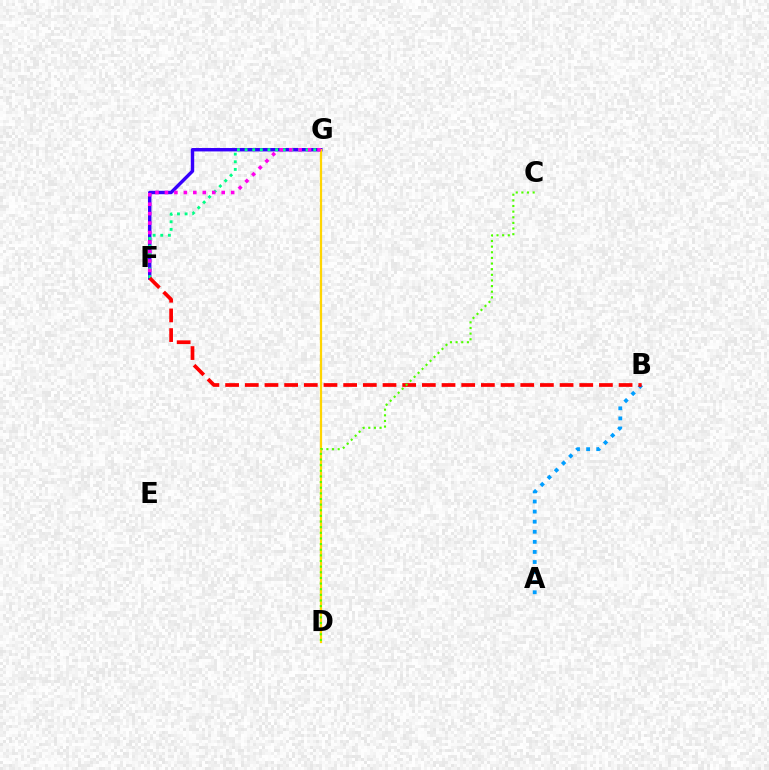{('F', 'G'): [{'color': '#3700ff', 'line_style': 'solid', 'thickness': 2.46}, {'color': '#00ff86', 'line_style': 'dotted', 'thickness': 2.07}, {'color': '#ff00ed', 'line_style': 'dotted', 'thickness': 2.57}], ('A', 'B'): [{'color': '#009eff', 'line_style': 'dotted', 'thickness': 2.74}], ('D', 'G'): [{'color': '#ffd500', 'line_style': 'solid', 'thickness': 1.61}], ('B', 'F'): [{'color': '#ff0000', 'line_style': 'dashed', 'thickness': 2.67}], ('C', 'D'): [{'color': '#4fff00', 'line_style': 'dotted', 'thickness': 1.53}]}